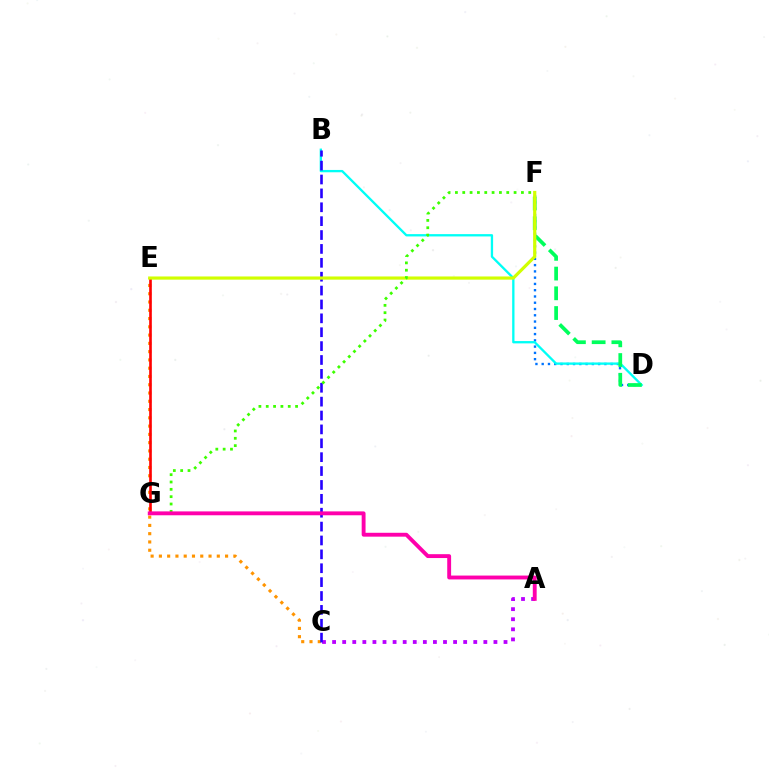{('C', 'E'): [{'color': '#ff9400', 'line_style': 'dotted', 'thickness': 2.25}], ('D', 'F'): [{'color': '#0074ff', 'line_style': 'dotted', 'thickness': 1.7}, {'color': '#00ff5c', 'line_style': 'dashed', 'thickness': 2.68}], ('A', 'C'): [{'color': '#b900ff', 'line_style': 'dotted', 'thickness': 2.74}], ('B', 'D'): [{'color': '#00fff6', 'line_style': 'solid', 'thickness': 1.67}], ('E', 'G'): [{'color': '#ff0000', 'line_style': 'solid', 'thickness': 1.89}], ('B', 'C'): [{'color': '#2500ff', 'line_style': 'dashed', 'thickness': 1.89}], ('E', 'F'): [{'color': '#d1ff00', 'line_style': 'solid', 'thickness': 2.29}], ('F', 'G'): [{'color': '#3dff00', 'line_style': 'dotted', 'thickness': 1.99}], ('A', 'G'): [{'color': '#ff00ac', 'line_style': 'solid', 'thickness': 2.79}]}